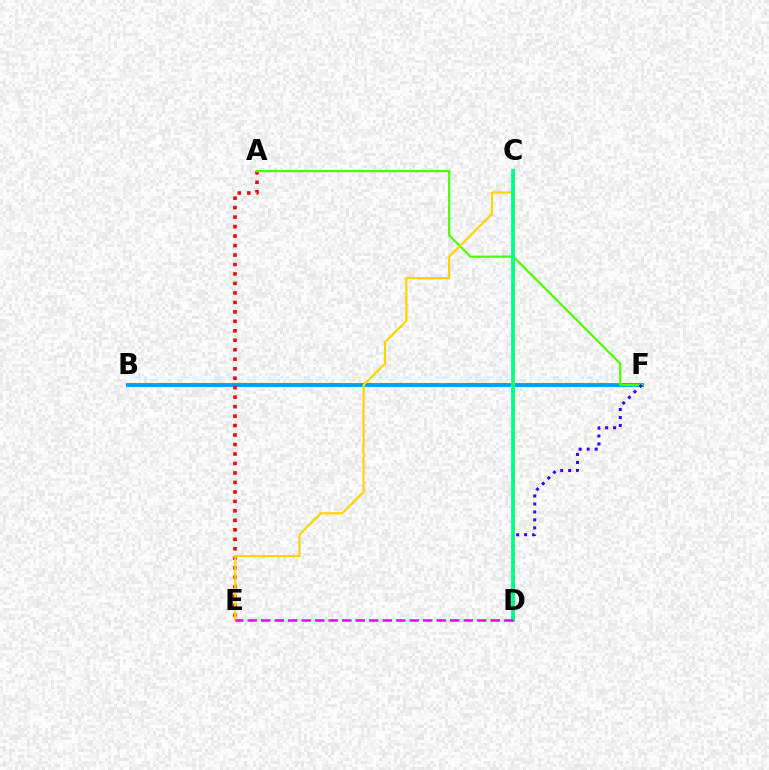{('B', 'F'): [{'color': '#009eff', 'line_style': 'solid', 'thickness': 2.78}], ('A', 'E'): [{'color': '#ff0000', 'line_style': 'dotted', 'thickness': 2.57}], ('A', 'F'): [{'color': '#4fff00', 'line_style': 'solid', 'thickness': 1.63}], ('C', 'E'): [{'color': '#ffd500', 'line_style': 'solid', 'thickness': 1.6}], ('D', 'F'): [{'color': '#3700ff', 'line_style': 'dotted', 'thickness': 2.17}], ('C', 'D'): [{'color': '#00ff86', 'line_style': 'solid', 'thickness': 2.73}], ('D', 'E'): [{'color': '#ff00ed', 'line_style': 'dashed', 'thickness': 1.83}]}